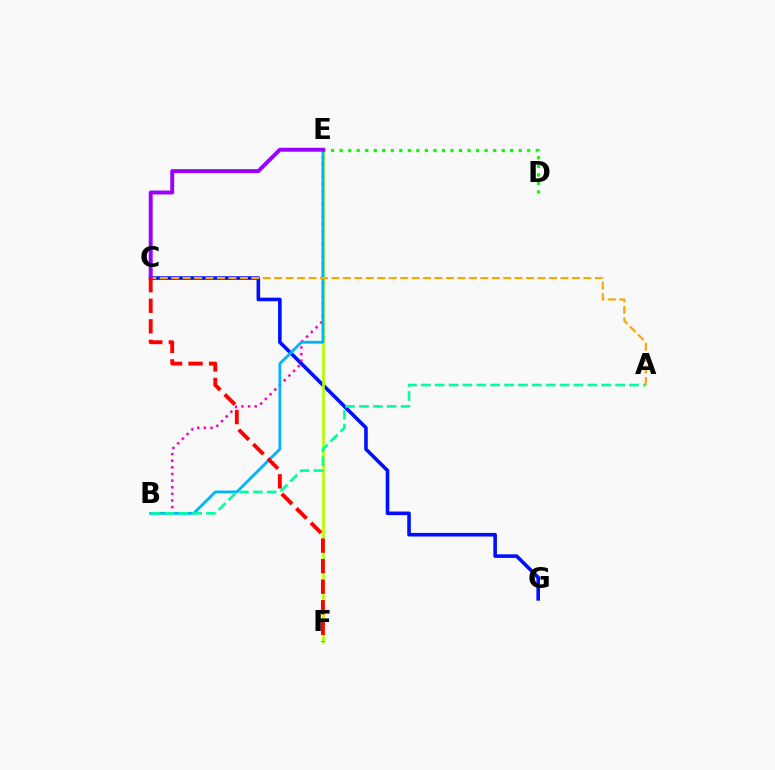{('C', 'G'): [{'color': '#0010ff', 'line_style': 'solid', 'thickness': 2.59}], ('B', 'E'): [{'color': '#ff00bd', 'line_style': 'dotted', 'thickness': 1.8}, {'color': '#00b5ff', 'line_style': 'solid', 'thickness': 2.03}], ('E', 'F'): [{'color': '#b3ff00', 'line_style': 'solid', 'thickness': 1.93}], ('D', 'E'): [{'color': '#08ff00', 'line_style': 'dotted', 'thickness': 2.32}], ('A', 'C'): [{'color': '#ffa500', 'line_style': 'dashed', 'thickness': 1.56}], ('A', 'B'): [{'color': '#00ff9d', 'line_style': 'dashed', 'thickness': 1.89}], ('C', 'E'): [{'color': '#9b00ff', 'line_style': 'solid', 'thickness': 2.83}], ('C', 'F'): [{'color': '#ff0000', 'line_style': 'dashed', 'thickness': 2.79}]}